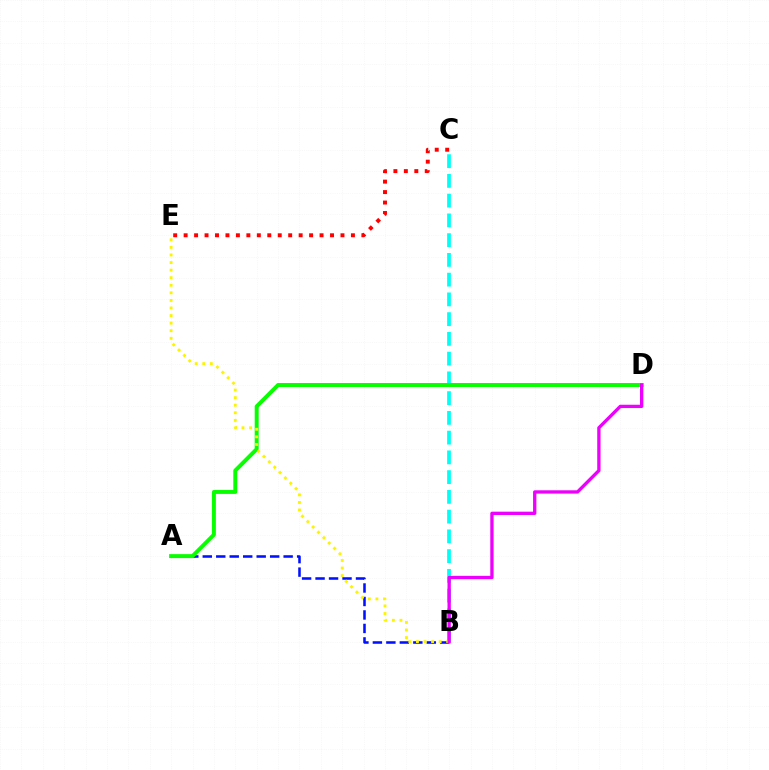{('B', 'C'): [{'color': '#00fff6', 'line_style': 'dashed', 'thickness': 2.68}], ('A', 'B'): [{'color': '#0010ff', 'line_style': 'dashed', 'thickness': 1.83}], ('A', 'D'): [{'color': '#08ff00', 'line_style': 'solid', 'thickness': 2.85}], ('B', 'E'): [{'color': '#fcf500', 'line_style': 'dotted', 'thickness': 2.06}], ('C', 'E'): [{'color': '#ff0000', 'line_style': 'dotted', 'thickness': 2.84}], ('B', 'D'): [{'color': '#ee00ff', 'line_style': 'solid', 'thickness': 2.38}]}